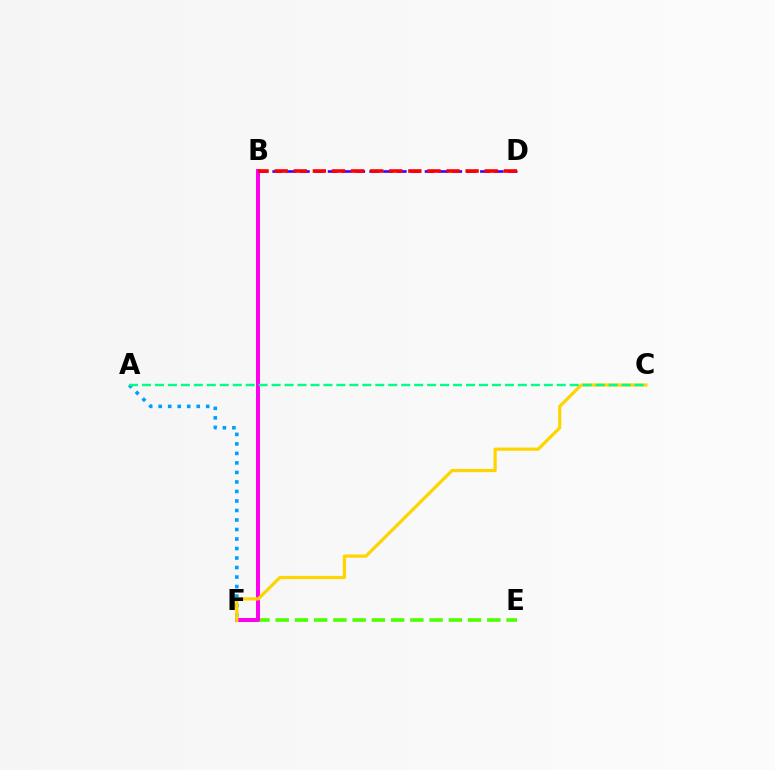{('A', 'F'): [{'color': '#009eff', 'line_style': 'dotted', 'thickness': 2.58}], ('E', 'F'): [{'color': '#4fff00', 'line_style': 'dashed', 'thickness': 2.61}], ('B', 'F'): [{'color': '#ff00ed', 'line_style': 'solid', 'thickness': 2.88}], ('C', 'F'): [{'color': '#ffd500', 'line_style': 'solid', 'thickness': 2.31}], ('B', 'D'): [{'color': '#3700ff', 'line_style': 'dashed', 'thickness': 1.88}, {'color': '#ff0000', 'line_style': 'dashed', 'thickness': 2.59}], ('A', 'C'): [{'color': '#00ff86', 'line_style': 'dashed', 'thickness': 1.76}]}